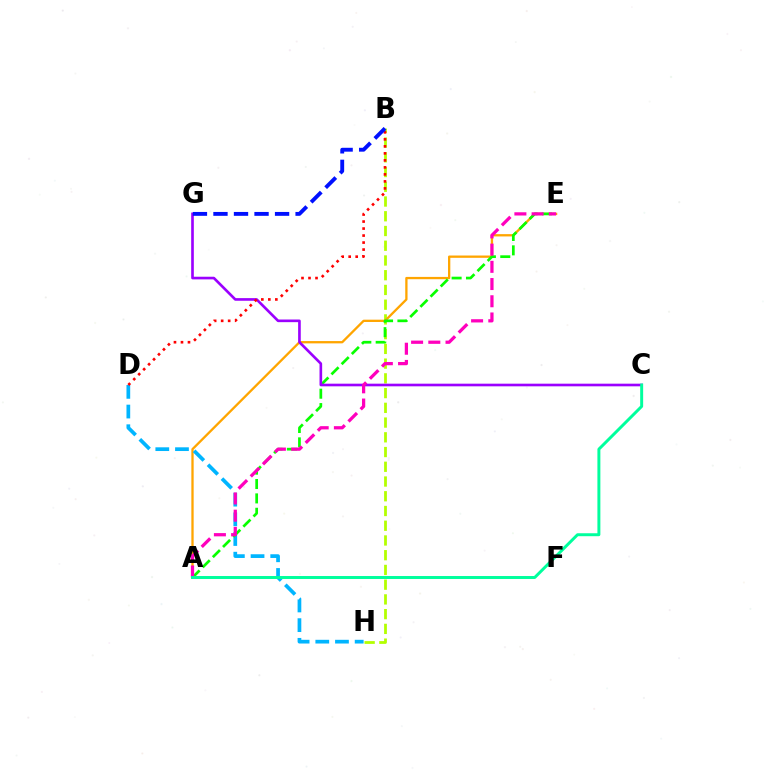{('B', 'H'): [{'color': '#b3ff00', 'line_style': 'dashed', 'thickness': 2.0}], ('A', 'E'): [{'color': '#ffa500', 'line_style': 'solid', 'thickness': 1.66}, {'color': '#08ff00', 'line_style': 'dashed', 'thickness': 1.95}, {'color': '#ff00bd', 'line_style': 'dashed', 'thickness': 2.34}], ('D', 'H'): [{'color': '#00b5ff', 'line_style': 'dashed', 'thickness': 2.67}], ('C', 'G'): [{'color': '#9b00ff', 'line_style': 'solid', 'thickness': 1.9}], ('B', 'D'): [{'color': '#ff0000', 'line_style': 'dotted', 'thickness': 1.9}], ('B', 'G'): [{'color': '#0010ff', 'line_style': 'dashed', 'thickness': 2.79}], ('A', 'C'): [{'color': '#00ff9d', 'line_style': 'solid', 'thickness': 2.13}]}